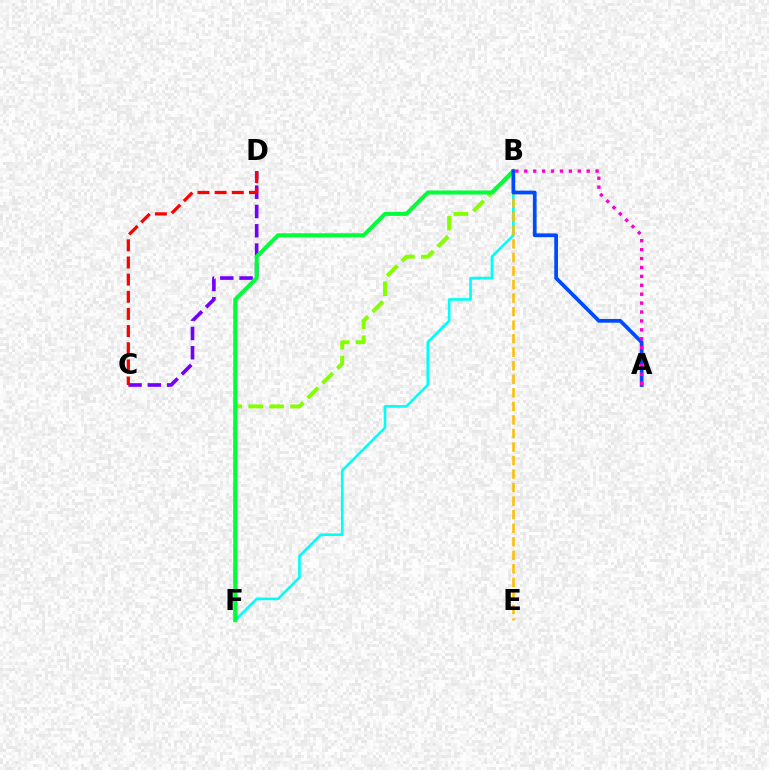{('B', 'F'): [{'color': '#00fff6', 'line_style': 'solid', 'thickness': 1.9}, {'color': '#84ff00', 'line_style': 'dashed', 'thickness': 2.85}, {'color': '#00ff39', 'line_style': 'solid', 'thickness': 2.91}], ('B', 'E'): [{'color': '#ffbd00', 'line_style': 'dashed', 'thickness': 1.84}], ('C', 'D'): [{'color': '#7200ff', 'line_style': 'dashed', 'thickness': 2.62}, {'color': '#ff0000', 'line_style': 'dashed', 'thickness': 2.33}], ('A', 'B'): [{'color': '#004bff', 'line_style': 'solid', 'thickness': 2.7}, {'color': '#ff00cf', 'line_style': 'dotted', 'thickness': 2.42}]}